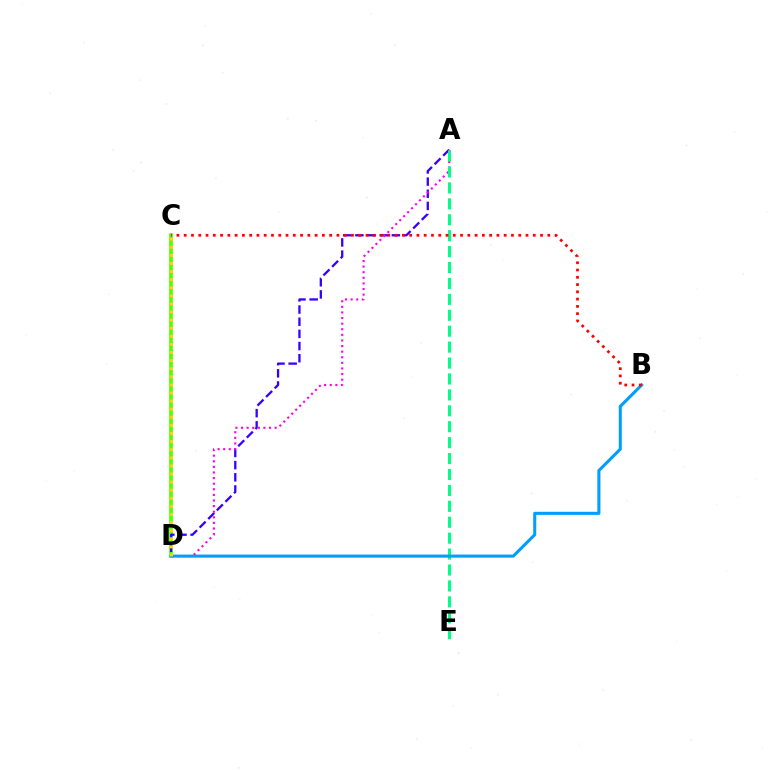{('C', 'D'): [{'color': '#4fff00', 'line_style': 'solid', 'thickness': 2.64}, {'color': '#ffd500', 'line_style': 'dotted', 'thickness': 2.2}], ('A', 'D'): [{'color': '#3700ff', 'line_style': 'dashed', 'thickness': 1.65}, {'color': '#ff00ed', 'line_style': 'dotted', 'thickness': 1.52}], ('A', 'E'): [{'color': '#00ff86', 'line_style': 'dashed', 'thickness': 2.16}], ('B', 'D'): [{'color': '#009eff', 'line_style': 'solid', 'thickness': 2.21}], ('B', 'C'): [{'color': '#ff0000', 'line_style': 'dotted', 'thickness': 1.98}]}